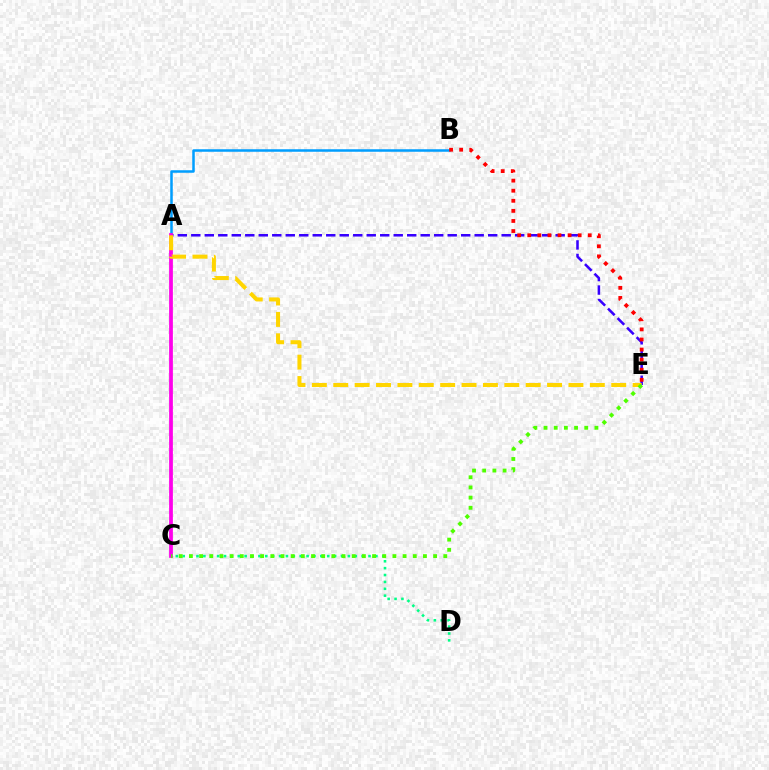{('A', 'B'): [{'color': '#009eff', 'line_style': 'solid', 'thickness': 1.81}], ('A', 'E'): [{'color': '#3700ff', 'line_style': 'dashed', 'thickness': 1.83}, {'color': '#ffd500', 'line_style': 'dashed', 'thickness': 2.9}], ('A', 'C'): [{'color': '#ff00ed', 'line_style': 'solid', 'thickness': 2.71}], ('B', 'E'): [{'color': '#ff0000', 'line_style': 'dotted', 'thickness': 2.74}], ('C', 'D'): [{'color': '#00ff86', 'line_style': 'dotted', 'thickness': 1.87}], ('C', 'E'): [{'color': '#4fff00', 'line_style': 'dotted', 'thickness': 2.76}]}